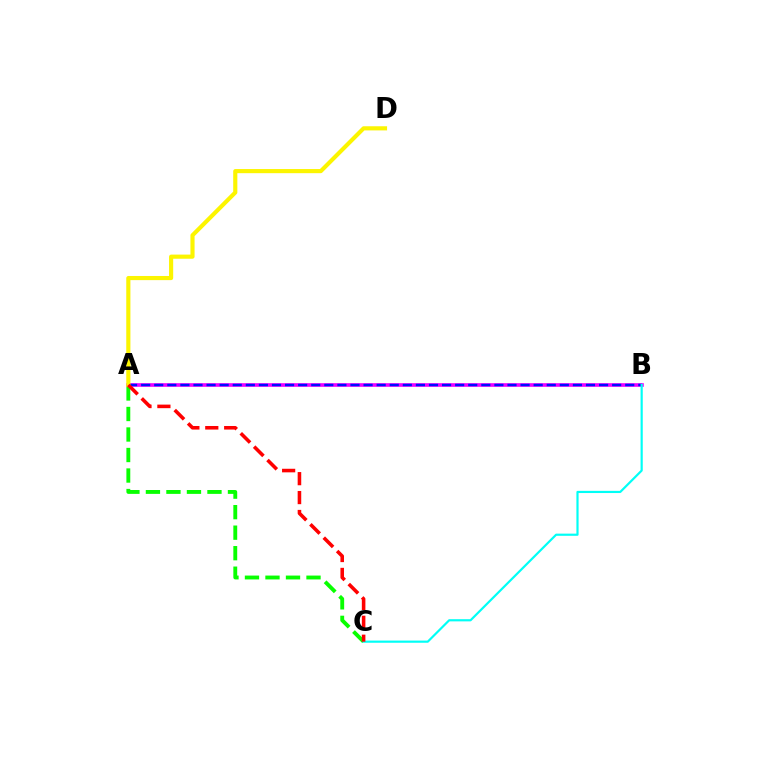{('A', 'C'): [{'color': '#08ff00', 'line_style': 'dashed', 'thickness': 2.79}, {'color': '#ff0000', 'line_style': 'dashed', 'thickness': 2.57}], ('A', 'B'): [{'color': '#ee00ff', 'line_style': 'solid', 'thickness': 2.6}, {'color': '#0010ff', 'line_style': 'dashed', 'thickness': 1.78}], ('B', 'C'): [{'color': '#00fff6', 'line_style': 'solid', 'thickness': 1.57}], ('A', 'D'): [{'color': '#fcf500', 'line_style': 'solid', 'thickness': 2.98}]}